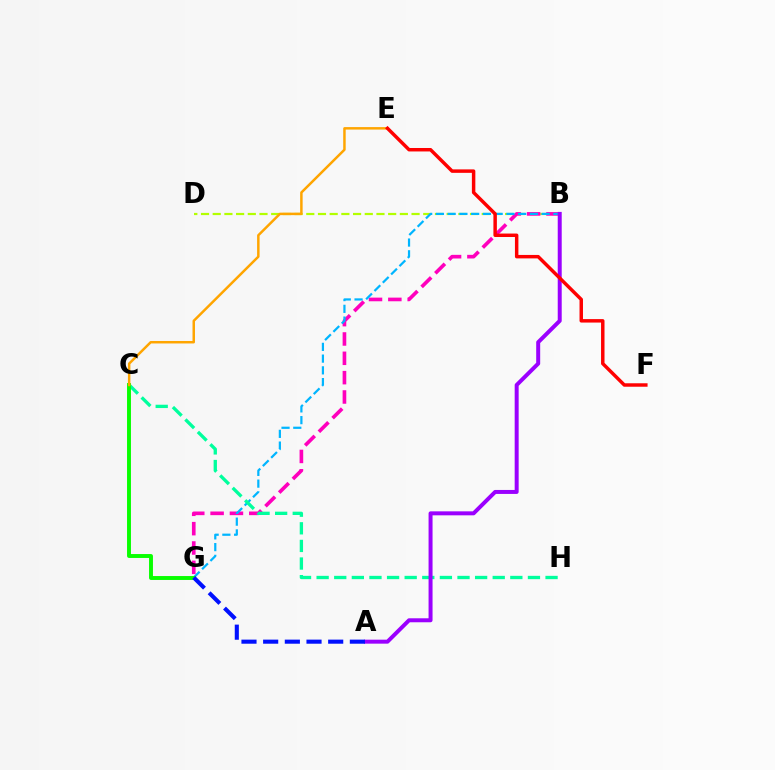{('B', 'D'): [{'color': '#b3ff00', 'line_style': 'dashed', 'thickness': 1.59}], ('B', 'G'): [{'color': '#ff00bd', 'line_style': 'dashed', 'thickness': 2.63}, {'color': '#00b5ff', 'line_style': 'dashed', 'thickness': 1.6}], ('C', 'H'): [{'color': '#00ff9d', 'line_style': 'dashed', 'thickness': 2.39}], ('C', 'G'): [{'color': '#08ff00', 'line_style': 'solid', 'thickness': 2.82}], ('C', 'E'): [{'color': '#ffa500', 'line_style': 'solid', 'thickness': 1.78}], ('A', 'B'): [{'color': '#9b00ff', 'line_style': 'solid', 'thickness': 2.87}], ('A', 'G'): [{'color': '#0010ff', 'line_style': 'dashed', 'thickness': 2.94}], ('E', 'F'): [{'color': '#ff0000', 'line_style': 'solid', 'thickness': 2.49}]}